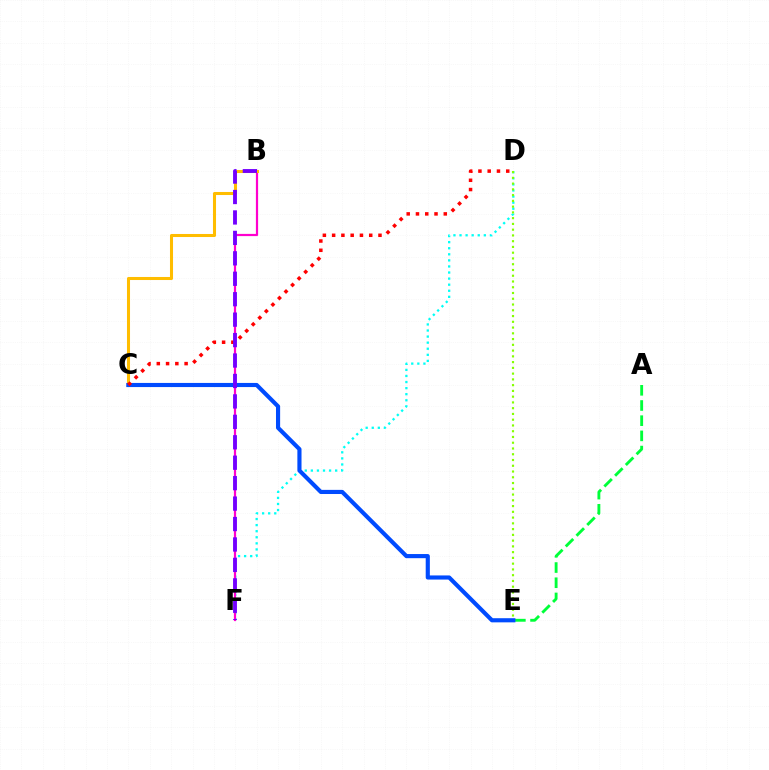{('A', 'E'): [{'color': '#00ff39', 'line_style': 'dashed', 'thickness': 2.06}], ('D', 'F'): [{'color': '#00fff6', 'line_style': 'dotted', 'thickness': 1.65}], ('B', 'F'): [{'color': '#ff00cf', 'line_style': 'solid', 'thickness': 1.59}, {'color': '#7200ff', 'line_style': 'dashed', 'thickness': 2.78}], ('B', 'C'): [{'color': '#ffbd00', 'line_style': 'solid', 'thickness': 2.19}], ('C', 'E'): [{'color': '#004bff', 'line_style': 'solid', 'thickness': 2.98}], ('C', 'D'): [{'color': '#ff0000', 'line_style': 'dotted', 'thickness': 2.52}], ('D', 'E'): [{'color': '#84ff00', 'line_style': 'dotted', 'thickness': 1.56}]}